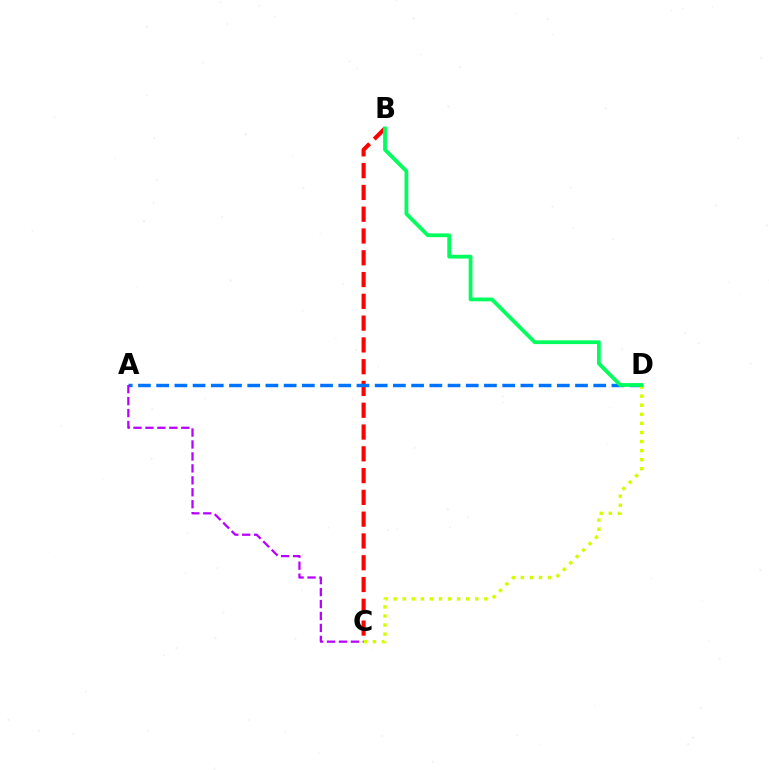{('B', 'C'): [{'color': '#ff0000', 'line_style': 'dashed', 'thickness': 2.96}], ('A', 'D'): [{'color': '#0074ff', 'line_style': 'dashed', 'thickness': 2.47}], ('C', 'D'): [{'color': '#d1ff00', 'line_style': 'dotted', 'thickness': 2.46}], ('A', 'C'): [{'color': '#b900ff', 'line_style': 'dashed', 'thickness': 1.62}], ('B', 'D'): [{'color': '#00ff5c', 'line_style': 'solid', 'thickness': 2.71}]}